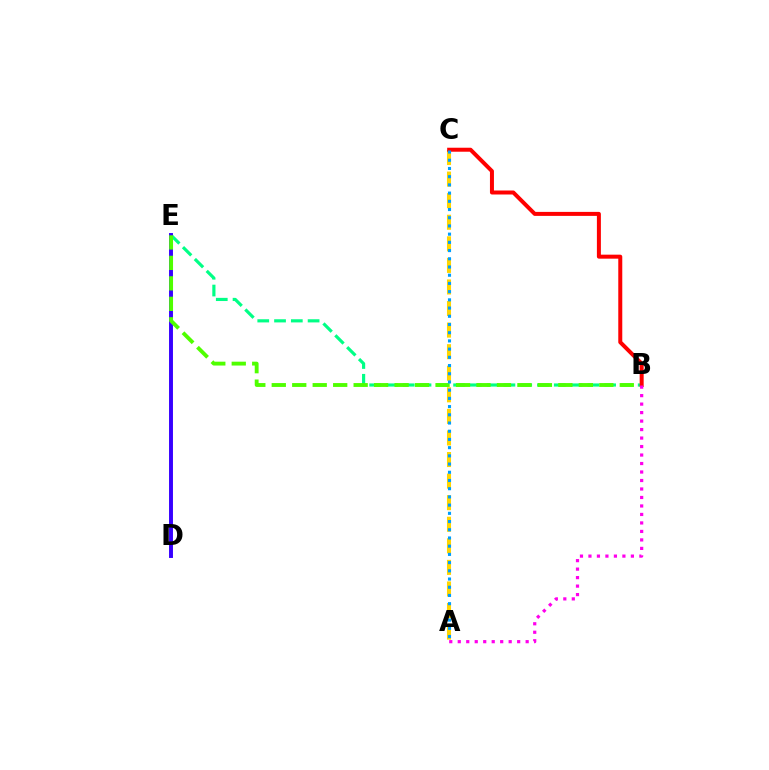{('B', 'E'): [{'color': '#00ff86', 'line_style': 'dashed', 'thickness': 2.28}, {'color': '#4fff00', 'line_style': 'dashed', 'thickness': 2.78}], ('D', 'E'): [{'color': '#3700ff', 'line_style': 'solid', 'thickness': 2.82}], ('A', 'C'): [{'color': '#ffd500', 'line_style': 'dashed', 'thickness': 2.93}, {'color': '#009eff', 'line_style': 'dotted', 'thickness': 2.23}], ('B', 'C'): [{'color': '#ff0000', 'line_style': 'solid', 'thickness': 2.88}], ('A', 'B'): [{'color': '#ff00ed', 'line_style': 'dotted', 'thickness': 2.31}]}